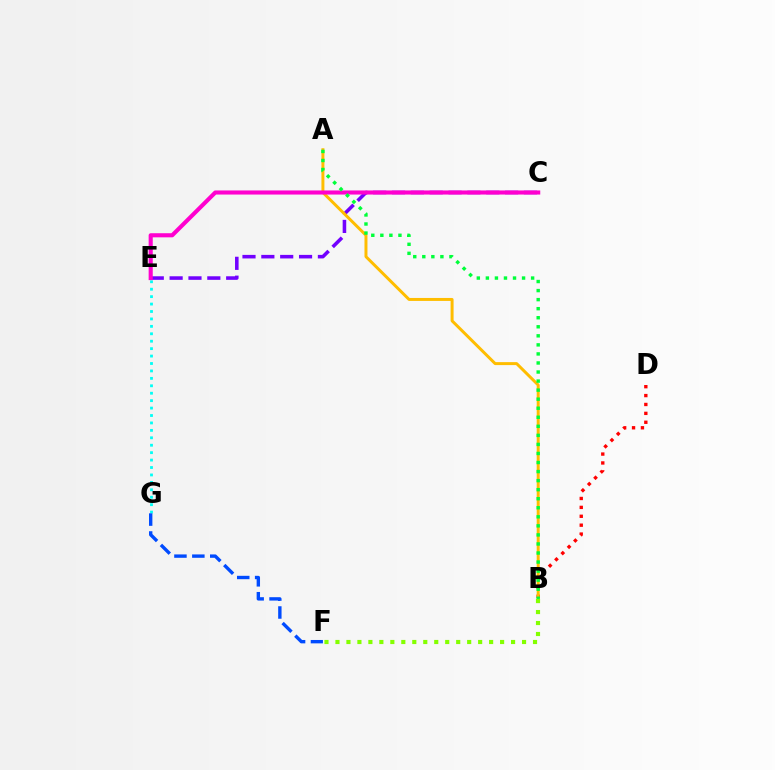{('C', 'E'): [{'color': '#7200ff', 'line_style': 'dashed', 'thickness': 2.56}, {'color': '#ff00cf', 'line_style': 'solid', 'thickness': 2.96}], ('E', 'G'): [{'color': '#00fff6', 'line_style': 'dotted', 'thickness': 2.02}], ('B', 'D'): [{'color': '#ff0000', 'line_style': 'dotted', 'thickness': 2.42}], ('A', 'B'): [{'color': '#ffbd00', 'line_style': 'solid', 'thickness': 2.14}, {'color': '#00ff39', 'line_style': 'dotted', 'thickness': 2.46}], ('B', 'F'): [{'color': '#84ff00', 'line_style': 'dotted', 'thickness': 2.98}], ('F', 'G'): [{'color': '#004bff', 'line_style': 'dashed', 'thickness': 2.43}]}